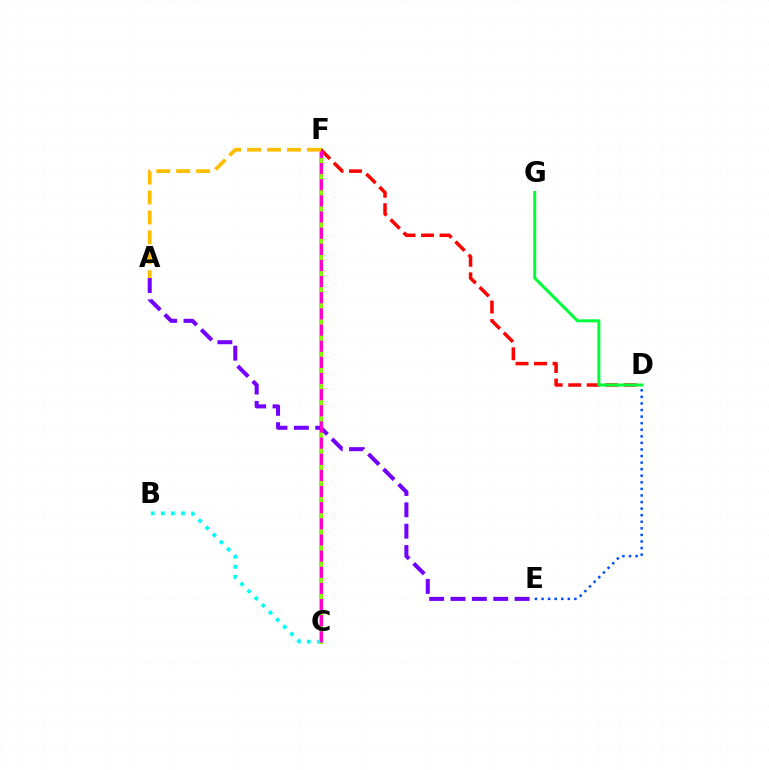{('B', 'C'): [{'color': '#00fff6', 'line_style': 'dotted', 'thickness': 2.74}], ('D', 'E'): [{'color': '#004bff', 'line_style': 'dotted', 'thickness': 1.79}], ('C', 'F'): [{'color': '#84ff00', 'line_style': 'solid', 'thickness': 2.81}, {'color': '#ff00cf', 'line_style': 'dashed', 'thickness': 2.19}], ('D', 'F'): [{'color': '#ff0000', 'line_style': 'dashed', 'thickness': 2.52}], ('A', 'E'): [{'color': '#7200ff', 'line_style': 'dashed', 'thickness': 2.9}], ('A', 'F'): [{'color': '#ffbd00', 'line_style': 'dashed', 'thickness': 2.71}], ('D', 'G'): [{'color': '#00ff39', 'line_style': 'solid', 'thickness': 2.17}]}